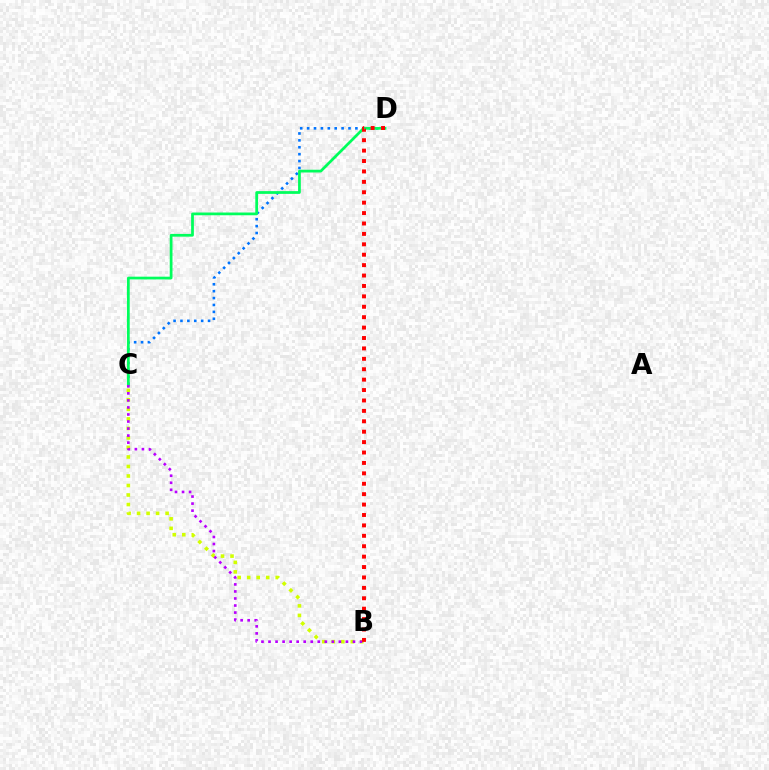{('B', 'C'): [{'color': '#d1ff00', 'line_style': 'dotted', 'thickness': 2.59}, {'color': '#b900ff', 'line_style': 'dotted', 'thickness': 1.91}], ('C', 'D'): [{'color': '#0074ff', 'line_style': 'dotted', 'thickness': 1.87}, {'color': '#00ff5c', 'line_style': 'solid', 'thickness': 1.98}], ('B', 'D'): [{'color': '#ff0000', 'line_style': 'dotted', 'thickness': 2.83}]}